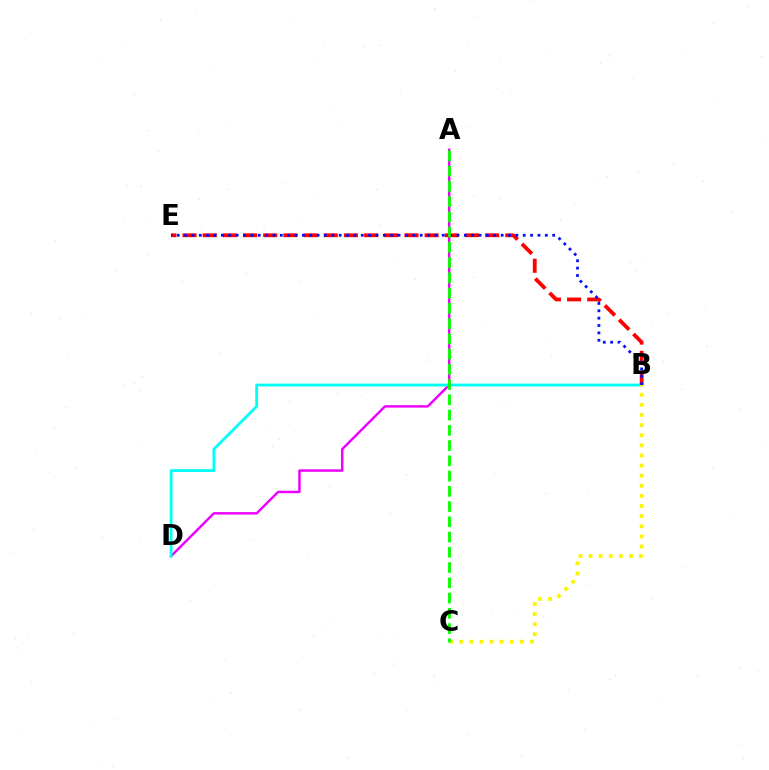{('A', 'D'): [{'color': '#ee00ff', 'line_style': 'solid', 'thickness': 1.76}], ('B', 'D'): [{'color': '#00fff6', 'line_style': 'solid', 'thickness': 2.03}], ('B', 'E'): [{'color': '#ff0000', 'line_style': 'dashed', 'thickness': 2.74}, {'color': '#0010ff', 'line_style': 'dotted', 'thickness': 2.0}], ('B', 'C'): [{'color': '#fcf500', 'line_style': 'dotted', 'thickness': 2.75}], ('A', 'C'): [{'color': '#08ff00', 'line_style': 'dashed', 'thickness': 2.07}]}